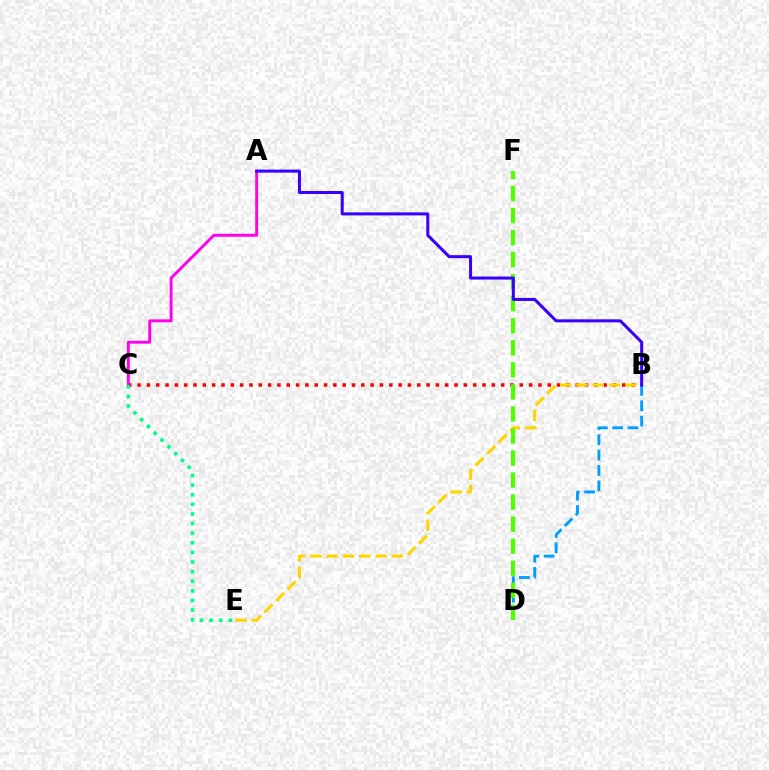{('B', 'C'): [{'color': '#ff0000', 'line_style': 'dotted', 'thickness': 2.53}], ('B', 'E'): [{'color': '#ffd500', 'line_style': 'dashed', 'thickness': 2.21}], ('A', 'C'): [{'color': '#ff00ed', 'line_style': 'solid', 'thickness': 2.09}], ('B', 'D'): [{'color': '#009eff', 'line_style': 'dashed', 'thickness': 2.09}], ('D', 'F'): [{'color': '#4fff00', 'line_style': 'dashed', 'thickness': 2.99}], ('C', 'E'): [{'color': '#00ff86', 'line_style': 'dotted', 'thickness': 2.61}], ('A', 'B'): [{'color': '#3700ff', 'line_style': 'solid', 'thickness': 2.17}]}